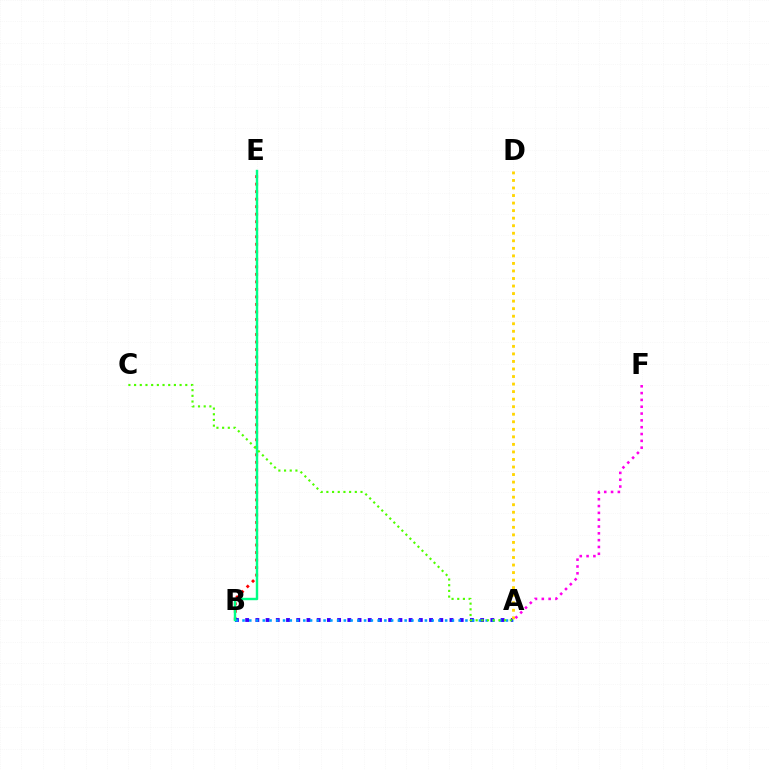{('B', 'E'): [{'color': '#ff0000', 'line_style': 'dotted', 'thickness': 2.04}, {'color': '#00ff86', 'line_style': 'solid', 'thickness': 1.75}], ('A', 'B'): [{'color': '#3700ff', 'line_style': 'dotted', 'thickness': 2.78}, {'color': '#009eff', 'line_style': 'dotted', 'thickness': 1.84}], ('A', 'D'): [{'color': '#ffd500', 'line_style': 'dotted', 'thickness': 2.05}], ('A', 'F'): [{'color': '#ff00ed', 'line_style': 'dotted', 'thickness': 1.85}], ('A', 'C'): [{'color': '#4fff00', 'line_style': 'dotted', 'thickness': 1.55}]}